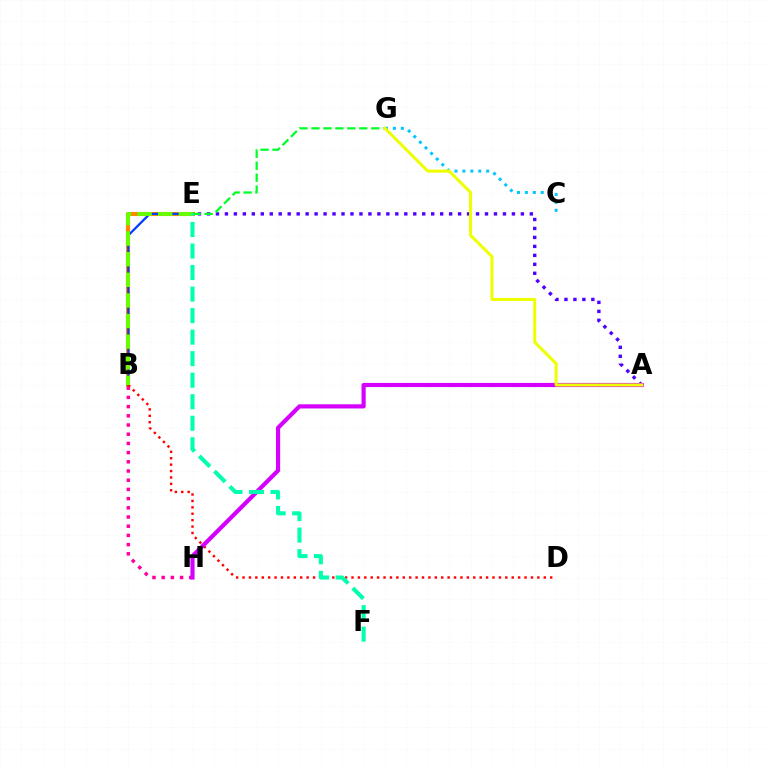{('B', 'E'): [{'color': '#ff8800', 'line_style': 'solid', 'thickness': 2.95}, {'color': '#003fff', 'line_style': 'solid', 'thickness': 1.64}, {'color': '#66ff00', 'line_style': 'dashed', 'thickness': 2.8}], ('A', 'E'): [{'color': '#4f00ff', 'line_style': 'dotted', 'thickness': 2.44}], ('B', 'H'): [{'color': '#ff00a0', 'line_style': 'dotted', 'thickness': 2.5}], ('B', 'D'): [{'color': '#ff0000', 'line_style': 'dotted', 'thickness': 1.74}], ('C', 'G'): [{'color': '#00c7ff', 'line_style': 'dotted', 'thickness': 2.15}], ('A', 'H'): [{'color': '#d600ff', 'line_style': 'solid', 'thickness': 2.99}], ('E', 'G'): [{'color': '#00ff27', 'line_style': 'dashed', 'thickness': 1.62}], ('E', 'F'): [{'color': '#00ffaf', 'line_style': 'dashed', 'thickness': 2.92}], ('A', 'G'): [{'color': '#eeff00', 'line_style': 'solid', 'thickness': 2.18}]}